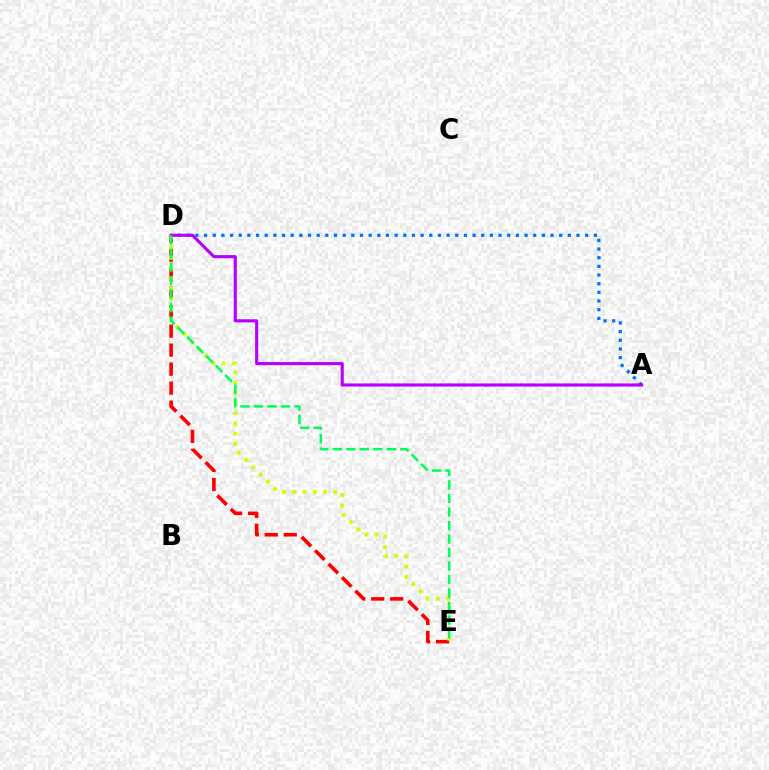{('A', 'D'): [{'color': '#0074ff', 'line_style': 'dotted', 'thickness': 2.35}, {'color': '#b900ff', 'line_style': 'solid', 'thickness': 2.25}], ('D', 'E'): [{'color': '#ff0000', 'line_style': 'dashed', 'thickness': 2.58}, {'color': '#d1ff00', 'line_style': 'dotted', 'thickness': 2.78}, {'color': '#00ff5c', 'line_style': 'dashed', 'thickness': 1.84}]}